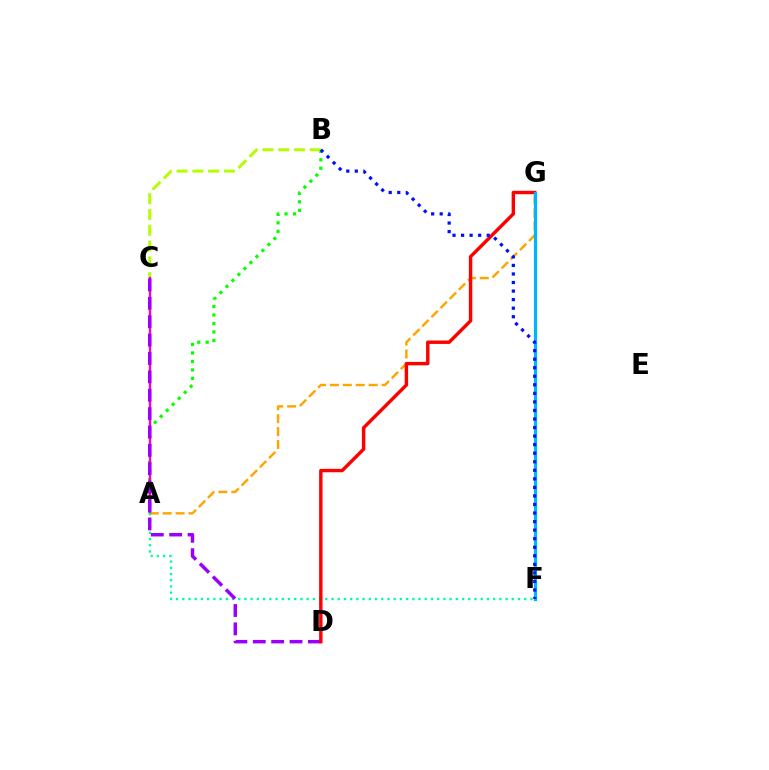{('A', 'B'): [{'color': '#08ff00', 'line_style': 'dotted', 'thickness': 2.3}], ('B', 'C'): [{'color': '#b3ff00', 'line_style': 'dashed', 'thickness': 2.15}], ('A', 'G'): [{'color': '#ffa500', 'line_style': 'dashed', 'thickness': 1.76}], ('A', 'C'): [{'color': '#ff00bd', 'line_style': 'solid', 'thickness': 1.71}], ('A', 'F'): [{'color': '#00ff9d', 'line_style': 'dotted', 'thickness': 1.69}], ('C', 'D'): [{'color': '#9b00ff', 'line_style': 'dashed', 'thickness': 2.5}], ('D', 'G'): [{'color': '#ff0000', 'line_style': 'solid', 'thickness': 2.46}], ('F', 'G'): [{'color': '#00b5ff', 'line_style': 'solid', 'thickness': 2.29}], ('B', 'F'): [{'color': '#0010ff', 'line_style': 'dotted', 'thickness': 2.32}]}